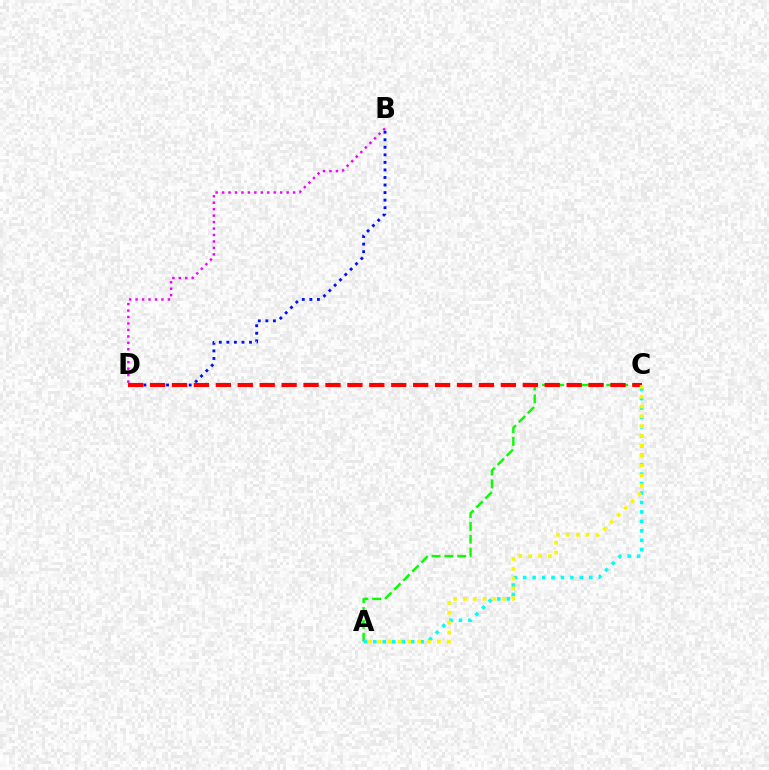{('B', 'D'): [{'color': '#0010ff', 'line_style': 'dotted', 'thickness': 2.05}, {'color': '#ee00ff', 'line_style': 'dotted', 'thickness': 1.75}], ('A', 'C'): [{'color': '#08ff00', 'line_style': 'dashed', 'thickness': 1.74}, {'color': '#00fff6', 'line_style': 'dotted', 'thickness': 2.57}, {'color': '#fcf500', 'line_style': 'dotted', 'thickness': 2.67}], ('C', 'D'): [{'color': '#ff0000', 'line_style': 'dashed', 'thickness': 2.98}]}